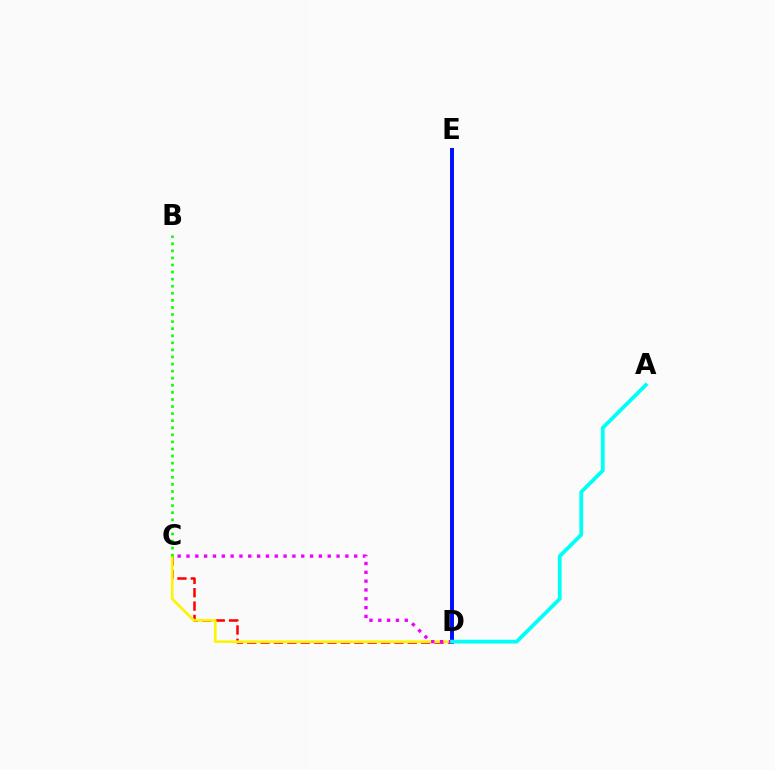{('C', 'D'): [{'color': '#ff0000', 'line_style': 'dashed', 'thickness': 1.82}, {'color': '#fcf500', 'line_style': 'solid', 'thickness': 1.87}, {'color': '#ee00ff', 'line_style': 'dotted', 'thickness': 2.4}], ('B', 'C'): [{'color': '#08ff00', 'line_style': 'dotted', 'thickness': 1.92}], ('D', 'E'): [{'color': '#0010ff', 'line_style': 'solid', 'thickness': 2.85}], ('A', 'D'): [{'color': '#00fff6', 'line_style': 'solid', 'thickness': 2.72}]}